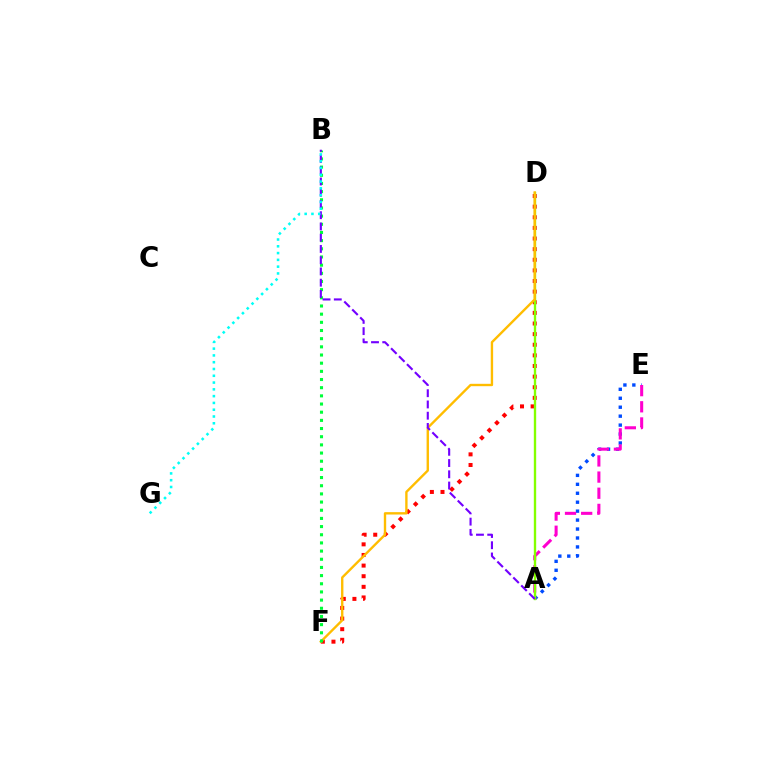{('D', 'F'): [{'color': '#ff0000', 'line_style': 'dotted', 'thickness': 2.89}, {'color': '#ffbd00', 'line_style': 'solid', 'thickness': 1.71}], ('A', 'E'): [{'color': '#004bff', 'line_style': 'dotted', 'thickness': 2.43}, {'color': '#ff00cf', 'line_style': 'dashed', 'thickness': 2.19}], ('A', 'D'): [{'color': '#84ff00', 'line_style': 'solid', 'thickness': 1.7}], ('B', 'F'): [{'color': '#00ff39', 'line_style': 'dotted', 'thickness': 2.22}], ('A', 'B'): [{'color': '#7200ff', 'line_style': 'dashed', 'thickness': 1.53}], ('B', 'G'): [{'color': '#00fff6', 'line_style': 'dotted', 'thickness': 1.84}]}